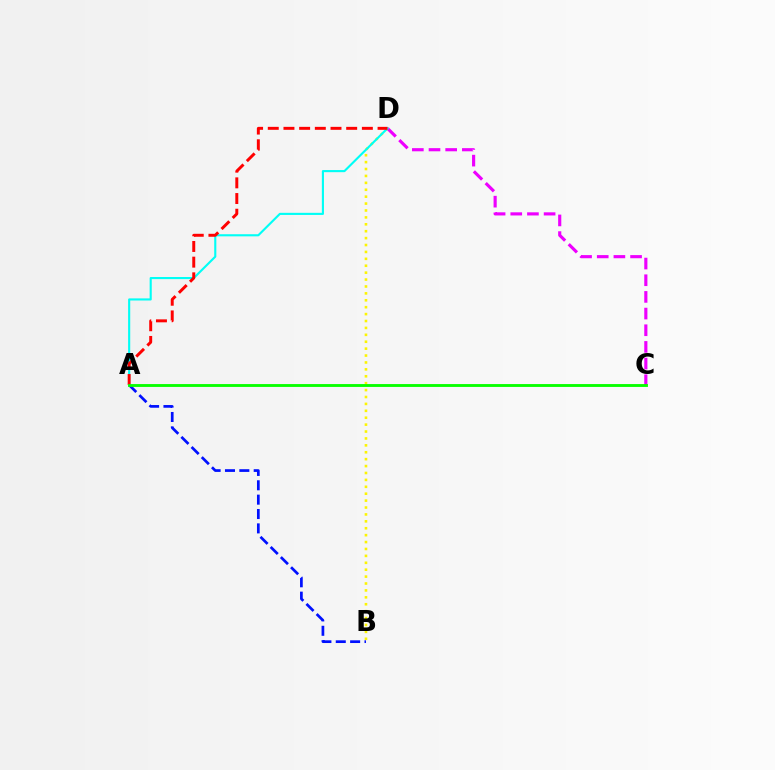{('B', 'D'): [{'color': '#fcf500', 'line_style': 'dotted', 'thickness': 1.88}], ('C', 'D'): [{'color': '#ee00ff', 'line_style': 'dashed', 'thickness': 2.26}], ('A', 'D'): [{'color': '#00fff6', 'line_style': 'solid', 'thickness': 1.53}, {'color': '#ff0000', 'line_style': 'dashed', 'thickness': 2.13}], ('A', 'B'): [{'color': '#0010ff', 'line_style': 'dashed', 'thickness': 1.95}], ('A', 'C'): [{'color': '#08ff00', 'line_style': 'solid', 'thickness': 2.06}]}